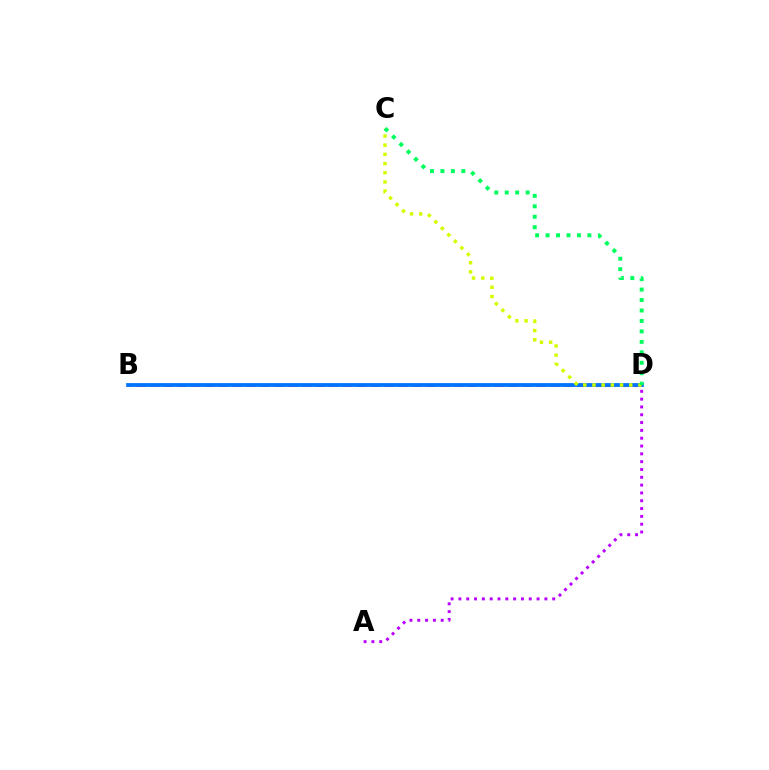{('A', 'D'): [{'color': '#b900ff', 'line_style': 'dotted', 'thickness': 2.12}], ('B', 'D'): [{'color': '#ff0000', 'line_style': 'dashed', 'thickness': 1.88}, {'color': '#0074ff', 'line_style': 'solid', 'thickness': 2.72}], ('C', 'D'): [{'color': '#d1ff00', 'line_style': 'dotted', 'thickness': 2.5}, {'color': '#00ff5c', 'line_style': 'dotted', 'thickness': 2.84}]}